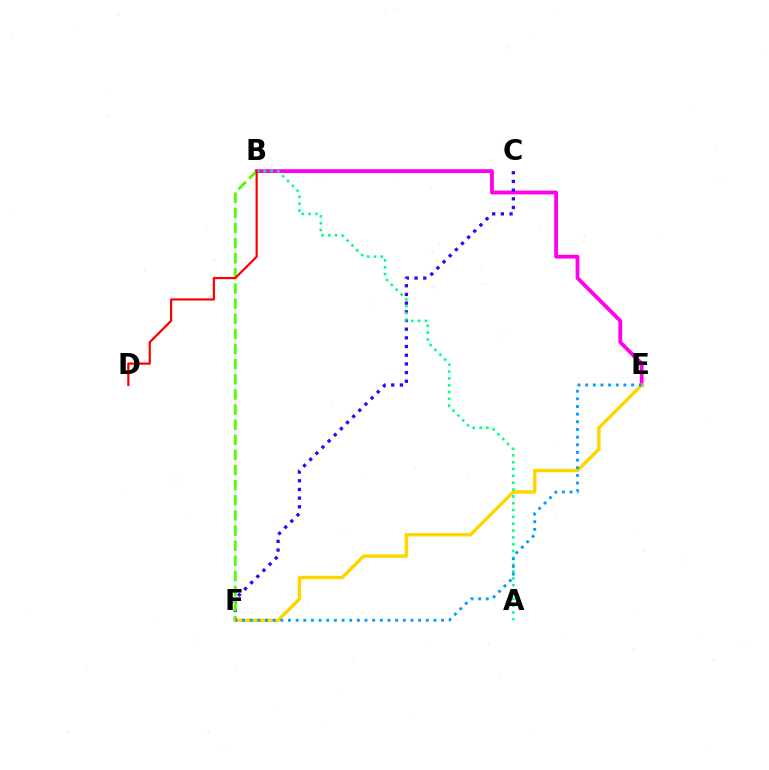{('B', 'E'): [{'color': '#ff00ed', 'line_style': 'solid', 'thickness': 2.74}], ('C', 'F'): [{'color': '#3700ff', 'line_style': 'dotted', 'thickness': 2.36}], ('B', 'F'): [{'color': '#4fff00', 'line_style': 'dashed', 'thickness': 2.05}], ('E', 'F'): [{'color': '#ffd500', 'line_style': 'solid', 'thickness': 2.44}, {'color': '#009eff', 'line_style': 'dotted', 'thickness': 2.08}], ('A', 'B'): [{'color': '#00ff86', 'line_style': 'dotted', 'thickness': 1.86}], ('B', 'D'): [{'color': '#ff0000', 'line_style': 'solid', 'thickness': 1.59}]}